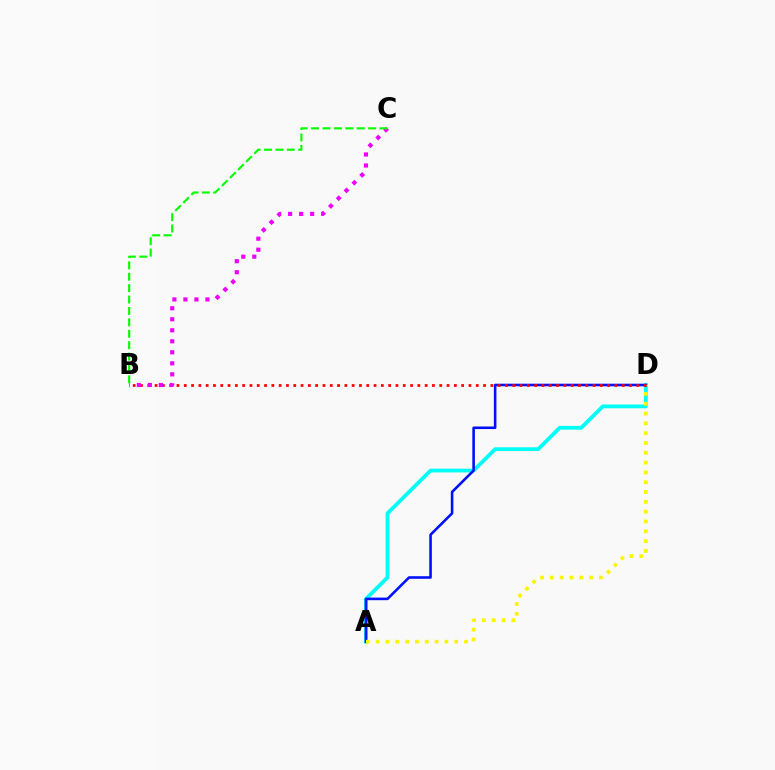{('A', 'D'): [{'color': '#00fff6', 'line_style': 'solid', 'thickness': 2.73}, {'color': '#0010ff', 'line_style': 'solid', 'thickness': 1.86}, {'color': '#fcf500', 'line_style': 'dotted', 'thickness': 2.67}], ('B', 'D'): [{'color': '#ff0000', 'line_style': 'dotted', 'thickness': 1.98}], ('B', 'C'): [{'color': '#ee00ff', 'line_style': 'dotted', 'thickness': 2.99}, {'color': '#08ff00', 'line_style': 'dashed', 'thickness': 1.55}]}